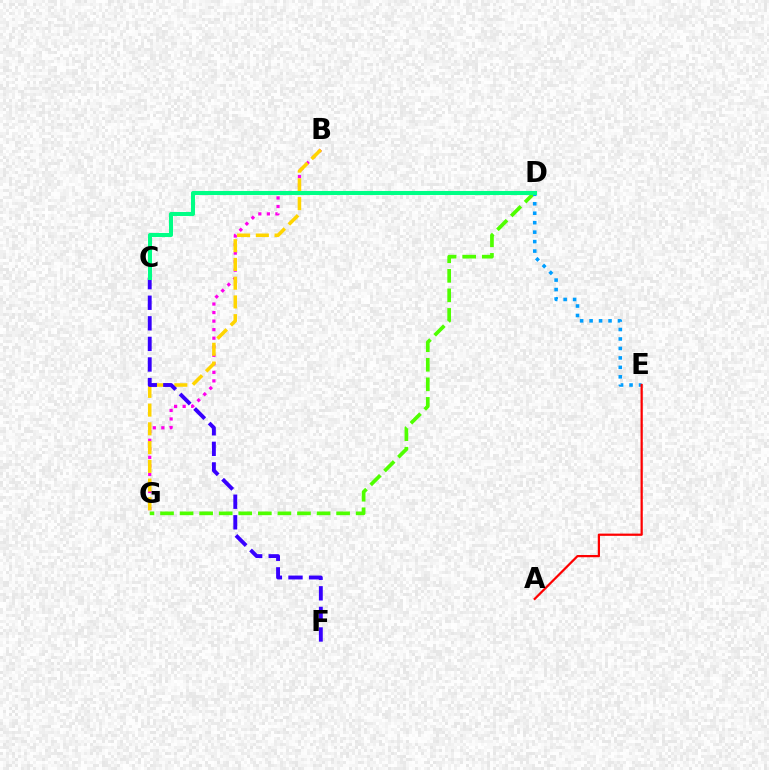{('B', 'G'): [{'color': '#ff00ed', 'line_style': 'dotted', 'thickness': 2.32}, {'color': '#ffd500', 'line_style': 'dashed', 'thickness': 2.55}], ('D', 'G'): [{'color': '#4fff00', 'line_style': 'dashed', 'thickness': 2.66}], ('D', 'E'): [{'color': '#009eff', 'line_style': 'dotted', 'thickness': 2.57}], ('A', 'E'): [{'color': '#ff0000', 'line_style': 'solid', 'thickness': 1.61}], ('C', 'F'): [{'color': '#3700ff', 'line_style': 'dashed', 'thickness': 2.8}], ('C', 'D'): [{'color': '#00ff86', 'line_style': 'solid', 'thickness': 2.92}]}